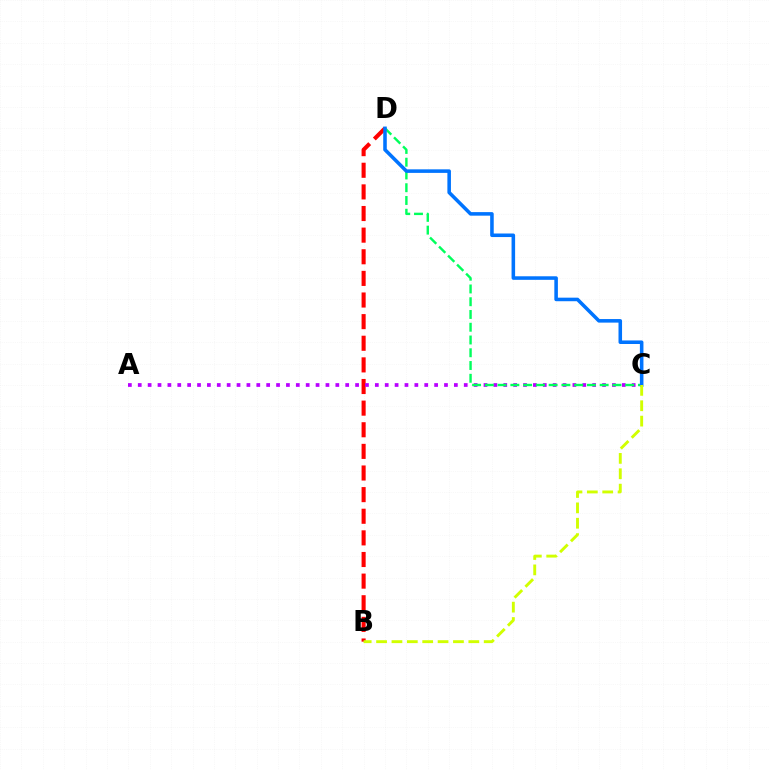{('B', 'D'): [{'color': '#ff0000', 'line_style': 'dashed', 'thickness': 2.94}], ('A', 'C'): [{'color': '#b900ff', 'line_style': 'dotted', 'thickness': 2.68}], ('C', 'D'): [{'color': '#00ff5c', 'line_style': 'dashed', 'thickness': 1.73}, {'color': '#0074ff', 'line_style': 'solid', 'thickness': 2.56}], ('B', 'C'): [{'color': '#d1ff00', 'line_style': 'dashed', 'thickness': 2.09}]}